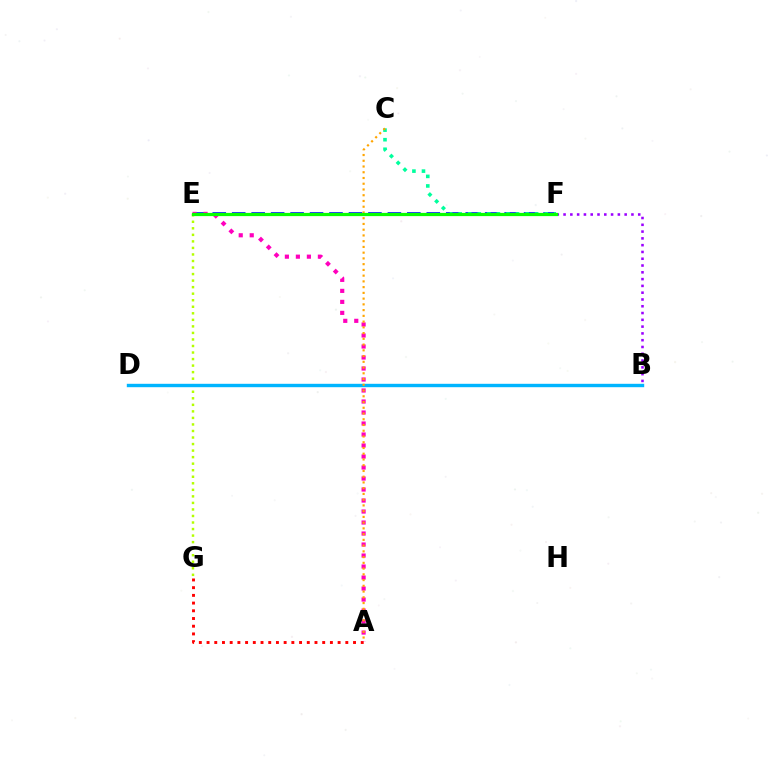{('E', 'F'): [{'color': '#0010ff', 'line_style': 'dashed', 'thickness': 2.64}, {'color': '#08ff00', 'line_style': 'solid', 'thickness': 2.31}], ('E', 'G'): [{'color': '#b3ff00', 'line_style': 'dotted', 'thickness': 1.78}], ('A', 'G'): [{'color': '#ff0000', 'line_style': 'dotted', 'thickness': 2.09}], ('B', 'D'): [{'color': '#00b5ff', 'line_style': 'solid', 'thickness': 2.44}], ('A', 'E'): [{'color': '#ff00bd', 'line_style': 'dotted', 'thickness': 2.99}], ('C', 'F'): [{'color': '#00ff9d', 'line_style': 'dotted', 'thickness': 2.6}], ('A', 'C'): [{'color': '#ffa500', 'line_style': 'dotted', 'thickness': 1.56}], ('B', 'F'): [{'color': '#9b00ff', 'line_style': 'dotted', 'thickness': 1.84}]}